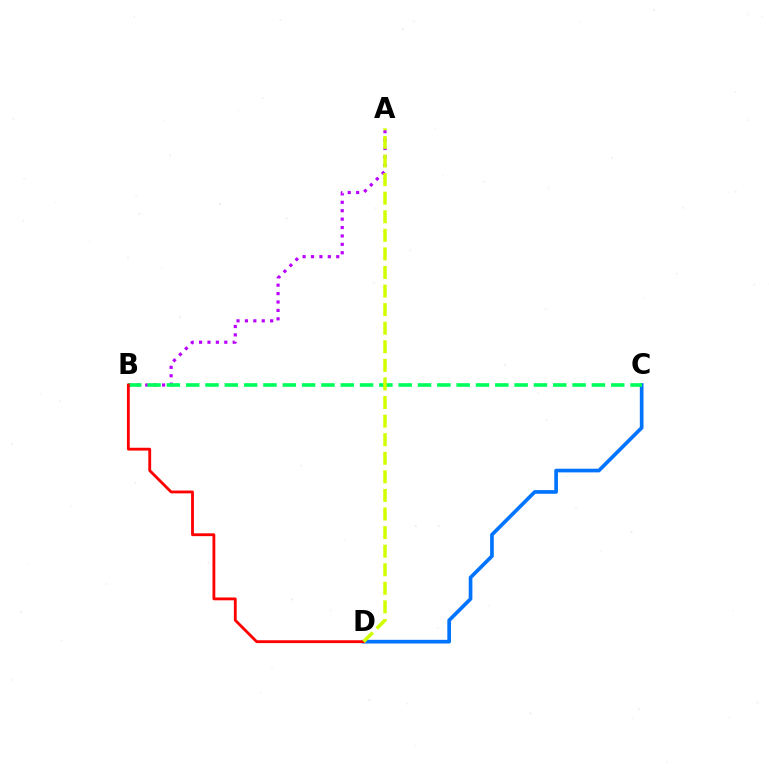{('C', 'D'): [{'color': '#0074ff', 'line_style': 'solid', 'thickness': 2.64}], ('A', 'B'): [{'color': '#b900ff', 'line_style': 'dotted', 'thickness': 2.28}], ('B', 'C'): [{'color': '#00ff5c', 'line_style': 'dashed', 'thickness': 2.62}], ('B', 'D'): [{'color': '#ff0000', 'line_style': 'solid', 'thickness': 2.03}], ('A', 'D'): [{'color': '#d1ff00', 'line_style': 'dashed', 'thickness': 2.52}]}